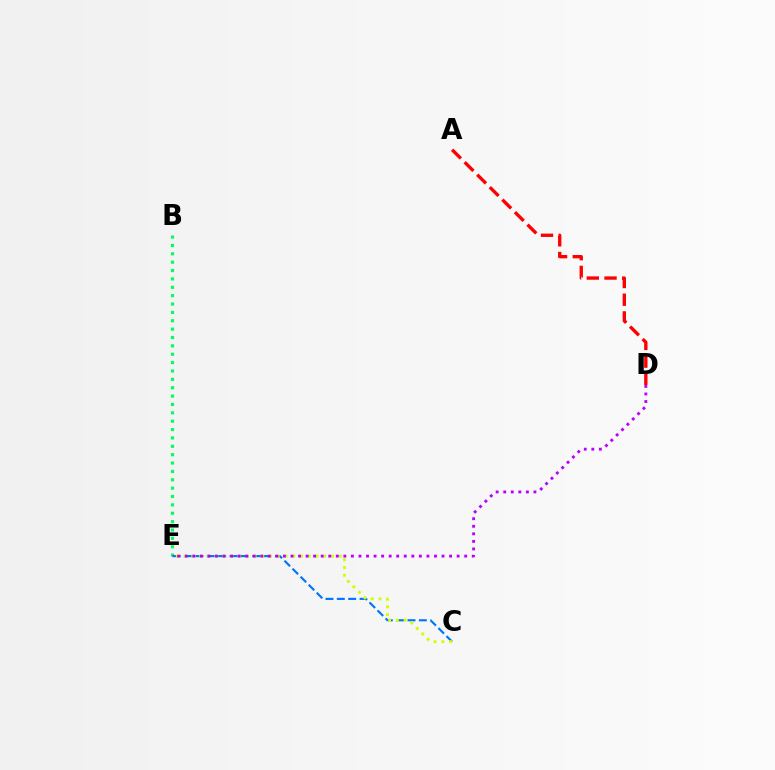{('B', 'E'): [{'color': '#00ff5c', 'line_style': 'dotted', 'thickness': 2.27}], ('C', 'E'): [{'color': '#0074ff', 'line_style': 'dashed', 'thickness': 1.54}, {'color': '#d1ff00', 'line_style': 'dotted', 'thickness': 2.11}], ('A', 'D'): [{'color': '#ff0000', 'line_style': 'dashed', 'thickness': 2.41}], ('D', 'E'): [{'color': '#b900ff', 'line_style': 'dotted', 'thickness': 2.05}]}